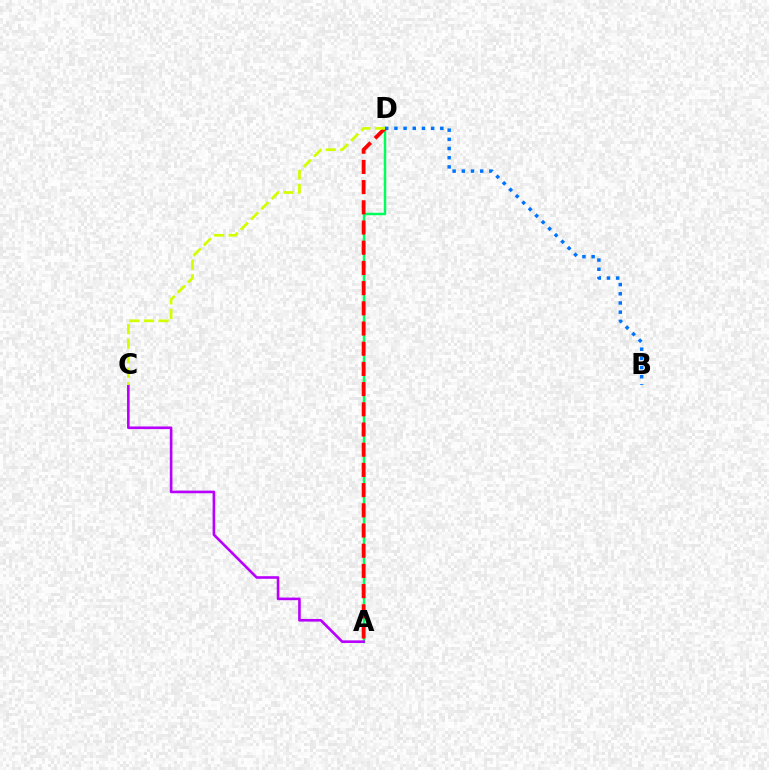{('A', 'D'): [{'color': '#00ff5c', 'line_style': 'solid', 'thickness': 1.79}, {'color': '#ff0000', 'line_style': 'dashed', 'thickness': 2.74}], ('A', 'C'): [{'color': '#b900ff', 'line_style': 'solid', 'thickness': 1.88}], ('B', 'D'): [{'color': '#0074ff', 'line_style': 'dotted', 'thickness': 2.49}], ('C', 'D'): [{'color': '#d1ff00', 'line_style': 'dashed', 'thickness': 1.97}]}